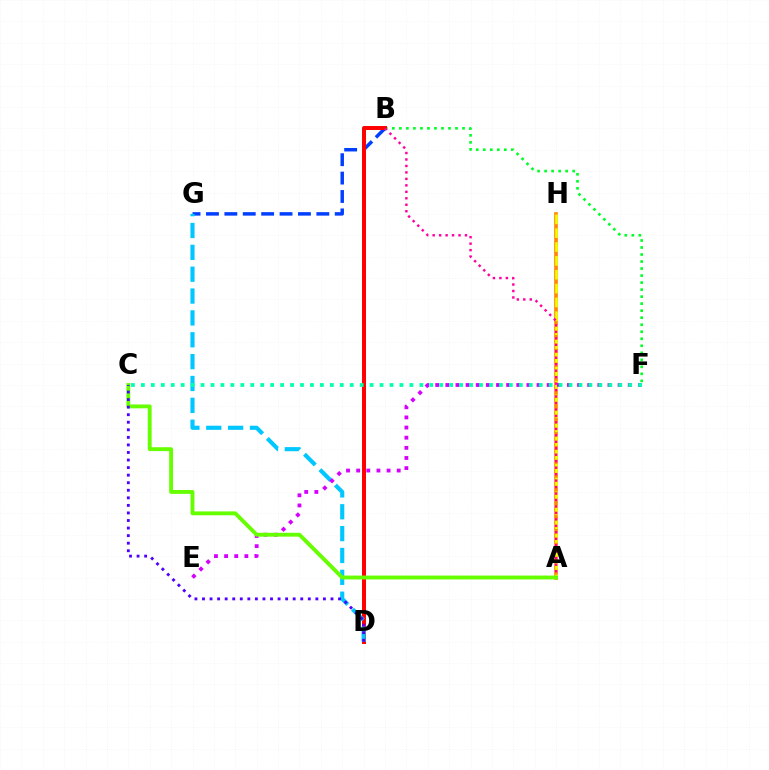{('A', 'H'): [{'color': '#ff8800', 'line_style': 'solid', 'thickness': 2.63}, {'color': '#eeff00', 'line_style': 'dashed', 'thickness': 1.88}], ('B', 'F'): [{'color': '#00ff27', 'line_style': 'dotted', 'thickness': 1.91}], ('B', 'G'): [{'color': '#003fff', 'line_style': 'dashed', 'thickness': 2.5}], ('B', 'D'): [{'color': '#ff0000', 'line_style': 'solid', 'thickness': 2.86}], ('A', 'B'): [{'color': '#ff00a0', 'line_style': 'dotted', 'thickness': 1.76}], ('D', 'G'): [{'color': '#00c7ff', 'line_style': 'dashed', 'thickness': 2.97}], ('E', 'F'): [{'color': '#d600ff', 'line_style': 'dotted', 'thickness': 2.75}], ('A', 'C'): [{'color': '#66ff00', 'line_style': 'solid', 'thickness': 2.78}], ('C', 'F'): [{'color': '#00ffaf', 'line_style': 'dotted', 'thickness': 2.7}], ('C', 'D'): [{'color': '#4f00ff', 'line_style': 'dotted', 'thickness': 2.05}]}